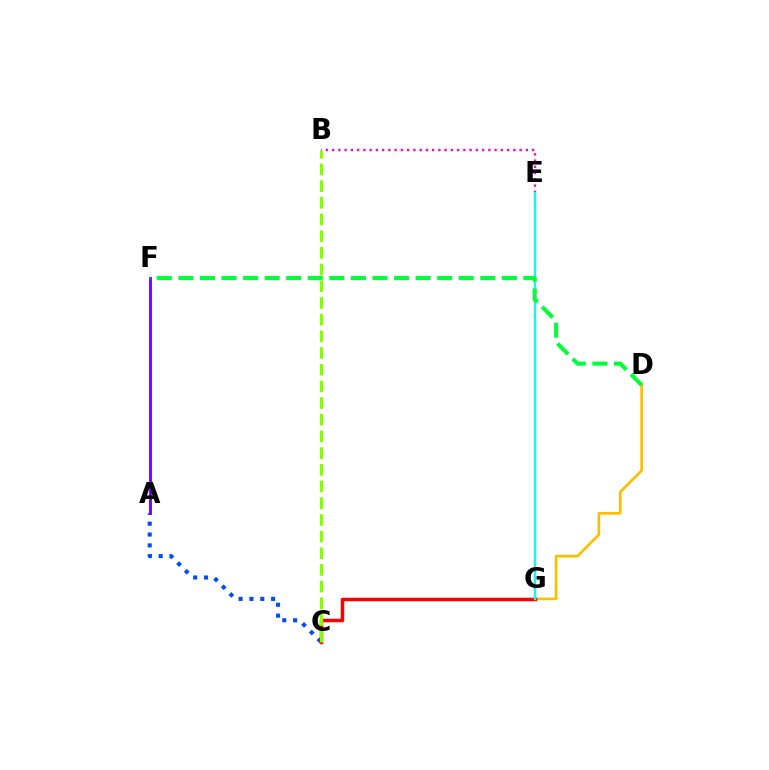{('A', 'C'): [{'color': '#004bff', 'line_style': 'dotted', 'thickness': 2.95}], ('A', 'F'): [{'color': '#7200ff', 'line_style': 'solid', 'thickness': 2.07}], ('D', 'G'): [{'color': '#ffbd00', 'line_style': 'solid', 'thickness': 1.92}], ('C', 'G'): [{'color': '#ff0000', 'line_style': 'solid', 'thickness': 2.51}], ('B', 'E'): [{'color': '#ff00cf', 'line_style': 'dotted', 'thickness': 1.7}], ('E', 'G'): [{'color': '#00fff6', 'line_style': 'solid', 'thickness': 1.66}], ('B', 'C'): [{'color': '#84ff00', 'line_style': 'dashed', 'thickness': 2.27}], ('D', 'F'): [{'color': '#00ff39', 'line_style': 'dashed', 'thickness': 2.93}]}